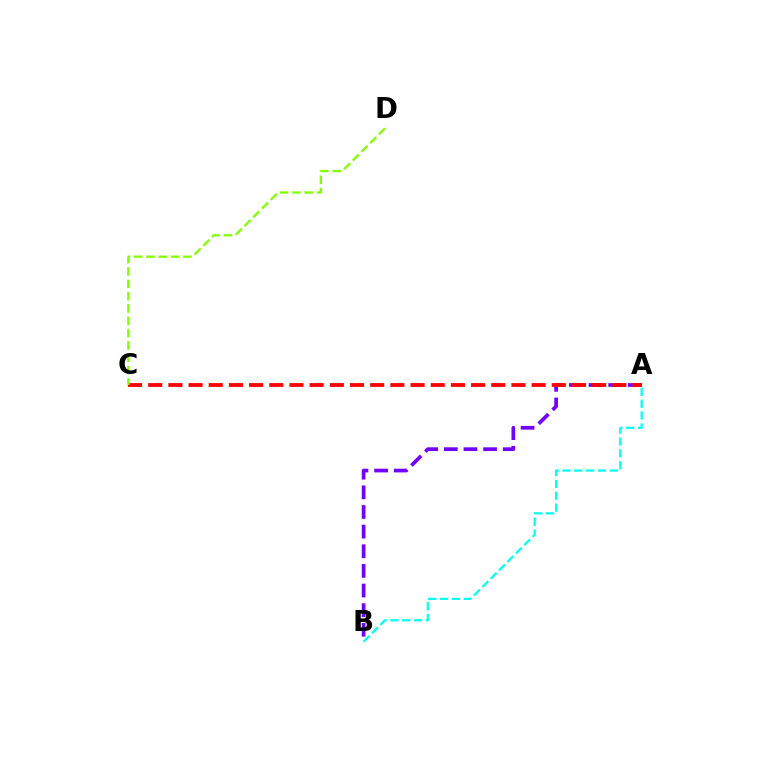{('A', 'B'): [{'color': '#7200ff', 'line_style': 'dashed', 'thickness': 2.67}, {'color': '#00fff6', 'line_style': 'dashed', 'thickness': 1.61}], ('A', 'C'): [{'color': '#ff0000', 'line_style': 'dashed', 'thickness': 2.74}], ('C', 'D'): [{'color': '#84ff00', 'line_style': 'dashed', 'thickness': 1.67}]}